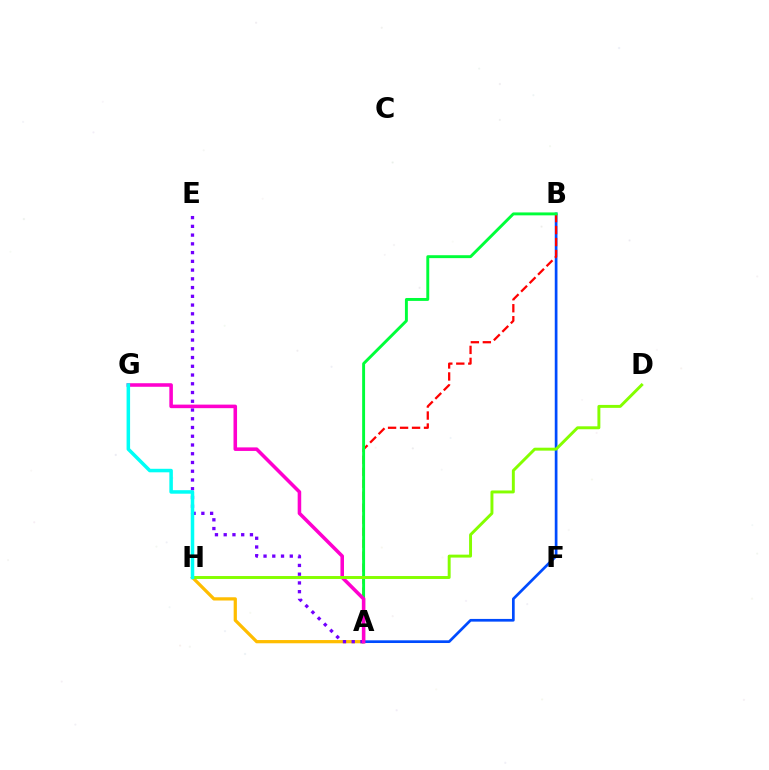{('A', 'H'): [{'color': '#ffbd00', 'line_style': 'solid', 'thickness': 2.33}], ('A', 'B'): [{'color': '#004bff', 'line_style': 'solid', 'thickness': 1.94}, {'color': '#ff0000', 'line_style': 'dashed', 'thickness': 1.63}, {'color': '#00ff39', 'line_style': 'solid', 'thickness': 2.1}], ('A', 'E'): [{'color': '#7200ff', 'line_style': 'dotted', 'thickness': 2.38}], ('A', 'G'): [{'color': '#ff00cf', 'line_style': 'solid', 'thickness': 2.56}], ('D', 'H'): [{'color': '#84ff00', 'line_style': 'solid', 'thickness': 2.11}], ('G', 'H'): [{'color': '#00fff6', 'line_style': 'solid', 'thickness': 2.53}]}